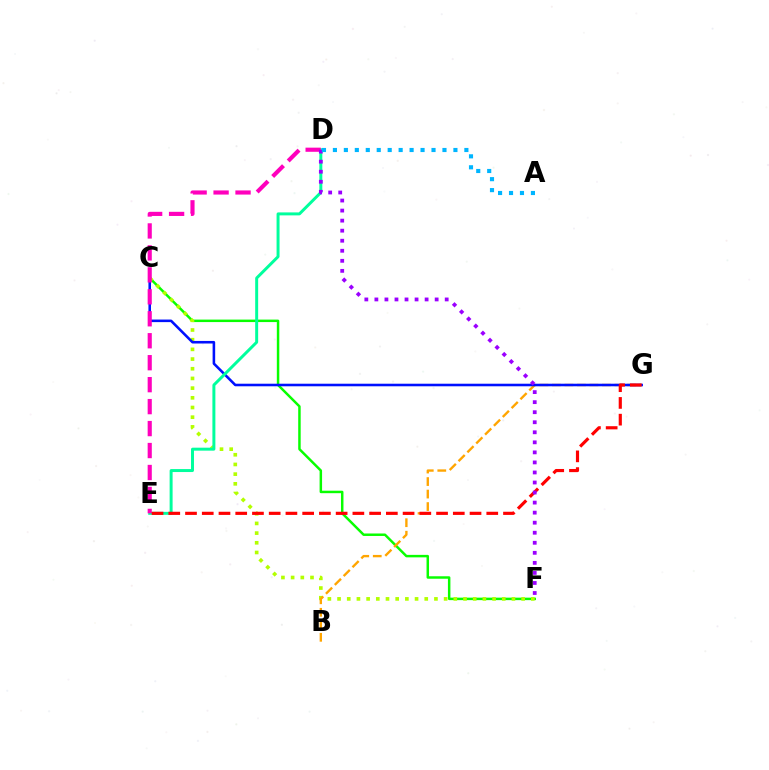{('C', 'F'): [{'color': '#08ff00', 'line_style': 'solid', 'thickness': 1.78}, {'color': '#b3ff00', 'line_style': 'dotted', 'thickness': 2.63}], ('B', 'G'): [{'color': '#ffa500', 'line_style': 'dashed', 'thickness': 1.7}], ('C', 'G'): [{'color': '#0010ff', 'line_style': 'solid', 'thickness': 1.85}], ('D', 'E'): [{'color': '#00ff9d', 'line_style': 'solid', 'thickness': 2.14}, {'color': '#ff00bd', 'line_style': 'dashed', 'thickness': 2.98}], ('E', 'G'): [{'color': '#ff0000', 'line_style': 'dashed', 'thickness': 2.27}], ('D', 'F'): [{'color': '#9b00ff', 'line_style': 'dotted', 'thickness': 2.73}], ('A', 'D'): [{'color': '#00b5ff', 'line_style': 'dotted', 'thickness': 2.98}]}